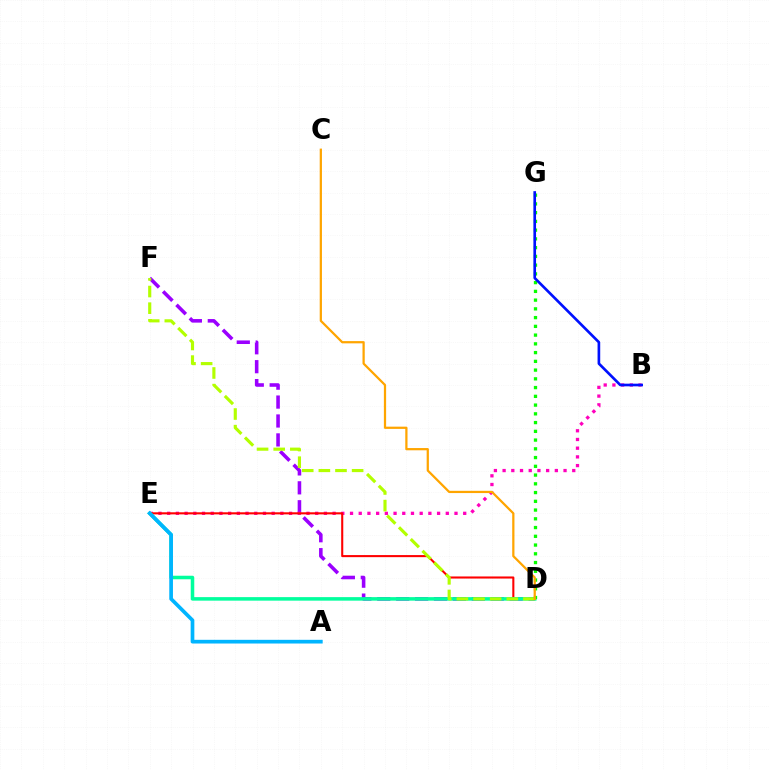{('D', 'F'): [{'color': '#9b00ff', 'line_style': 'dashed', 'thickness': 2.57}, {'color': '#b3ff00', 'line_style': 'dashed', 'thickness': 2.26}], ('B', 'E'): [{'color': '#ff00bd', 'line_style': 'dotted', 'thickness': 2.37}], ('D', 'E'): [{'color': '#ff0000', 'line_style': 'solid', 'thickness': 1.5}, {'color': '#00ff9d', 'line_style': 'solid', 'thickness': 2.54}], ('D', 'G'): [{'color': '#08ff00', 'line_style': 'dotted', 'thickness': 2.38}], ('A', 'E'): [{'color': '#00b5ff', 'line_style': 'solid', 'thickness': 2.66}], ('B', 'G'): [{'color': '#0010ff', 'line_style': 'solid', 'thickness': 1.92}], ('C', 'D'): [{'color': '#ffa500', 'line_style': 'solid', 'thickness': 1.62}]}